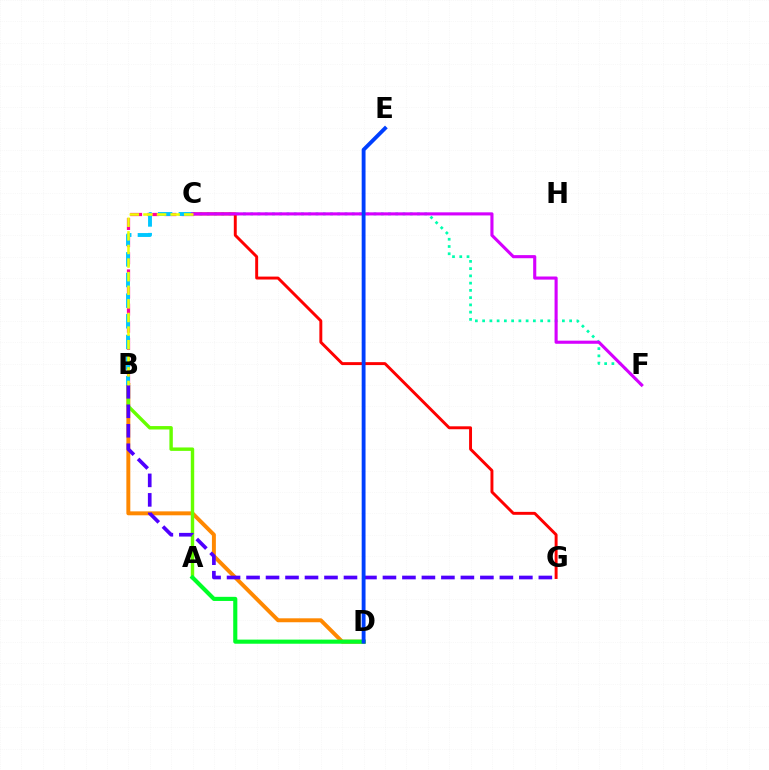{('C', 'F'): [{'color': '#00ffaf', 'line_style': 'dotted', 'thickness': 1.97}, {'color': '#d600ff', 'line_style': 'solid', 'thickness': 2.24}], ('B', 'C'): [{'color': '#ff00a0', 'line_style': 'dashed', 'thickness': 2.33}, {'color': '#00c7ff', 'line_style': 'dashed', 'thickness': 2.8}, {'color': '#eeff00', 'line_style': 'dashed', 'thickness': 1.85}], ('B', 'D'): [{'color': '#ff8800', 'line_style': 'solid', 'thickness': 2.84}], ('A', 'B'): [{'color': '#66ff00', 'line_style': 'solid', 'thickness': 2.46}], ('B', 'G'): [{'color': '#4f00ff', 'line_style': 'dashed', 'thickness': 2.65}], ('A', 'D'): [{'color': '#00ff27', 'line_style': 'solid', 'thickness': 2.96}], ('C', 'G'): [{'color': '#ff0000', 'line_style': 'solid', 'thickness': 2.11}], ('D', 'E'): [{'color': '#003fff', 'line_style': 'solid', 'thickness': 2.77}]}